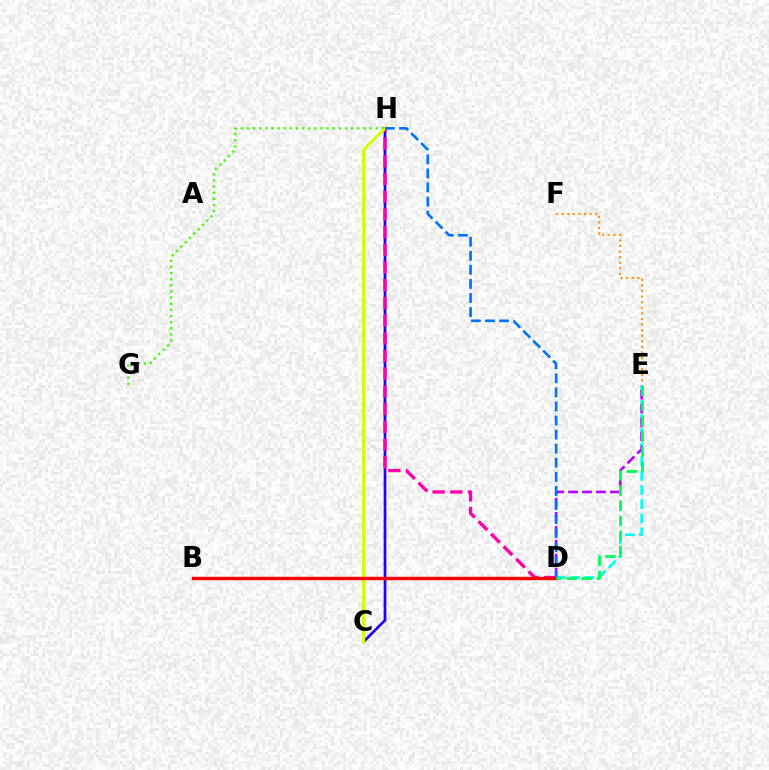{('G', 'H'): [{'color': '#3dff00', 'line_style': 'dotted', 'thickness': 1.67}], ('C', 'H'): [{'color': '#2500ff', 'line_style': 'solid', 'thickness': 1.96}, {'color': '#d1ff00', 'line_style': 'solid', 'thickness': 2.15}], ('D', 'H'): [{'color': '#ff00ac', 'line_style': 'dashed', 'thickness': 2.4}, {'color': '#0074ff', 'line_style': 'dashed', 'thickness': 1.91}], ('E', 'F'): [{'color': '#ff9400', 'line_style': 'dotted', 'thickness': 1.52}], ('B', 'D'): [{'color': '#ff0000', 'line_style': 'solid', 'thickness': 2.45}], ('D', 'E'): [{'color': '#00fff6', 'line_style': 'dashed', 'thickness': 1.92}, {'color': '#b900ff', 'line_style': 'dashed', 'thickness': 1.89}, {'color': '#00ff5c', 'line_style': 'dashed', 'thickness': 2.07}]}